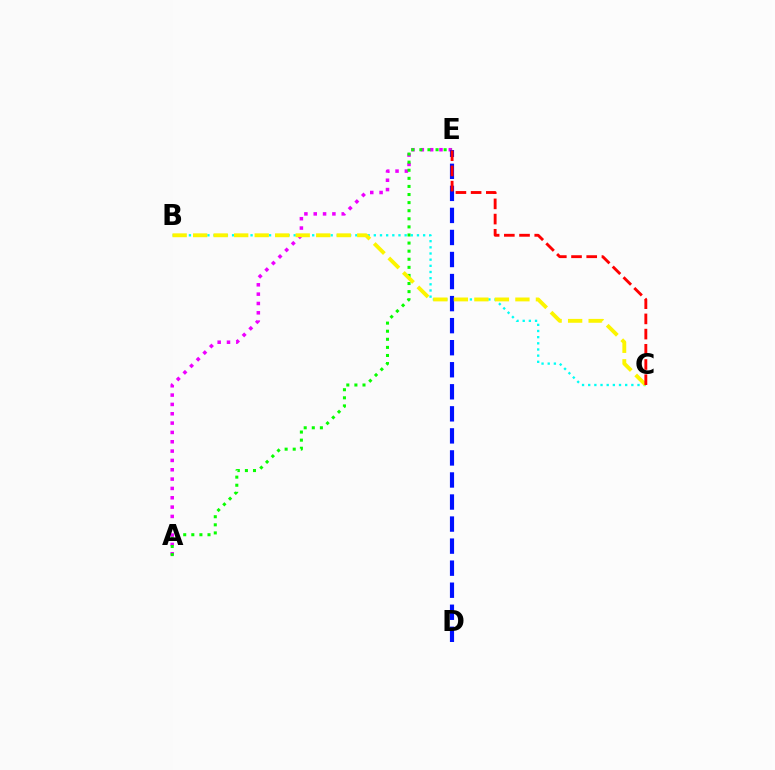{('A', 'E'): [{'color': '#ee00ff', 'line_style': 'dotted', 'thickness': 2.54}, {'color': '#08ff00', 'line_style': 'dotted', 'thickness': 2.2}], ('B', 'C'): [{'color': '#00fff6', 'line_style': 'dotted', 'thickness': 1.67}, {'color': '#fcf500', 'line_style': 'dashed', 'thickness': 2.79}], ('D', 'E'): [{'color': '#0010ff', 'line_style': 'dashed', 'thickness': 3.0}], ('C', 'E'): [{'color': '#ff0000', 'line_style': 'dashed', 'thickness': 2.06}]}